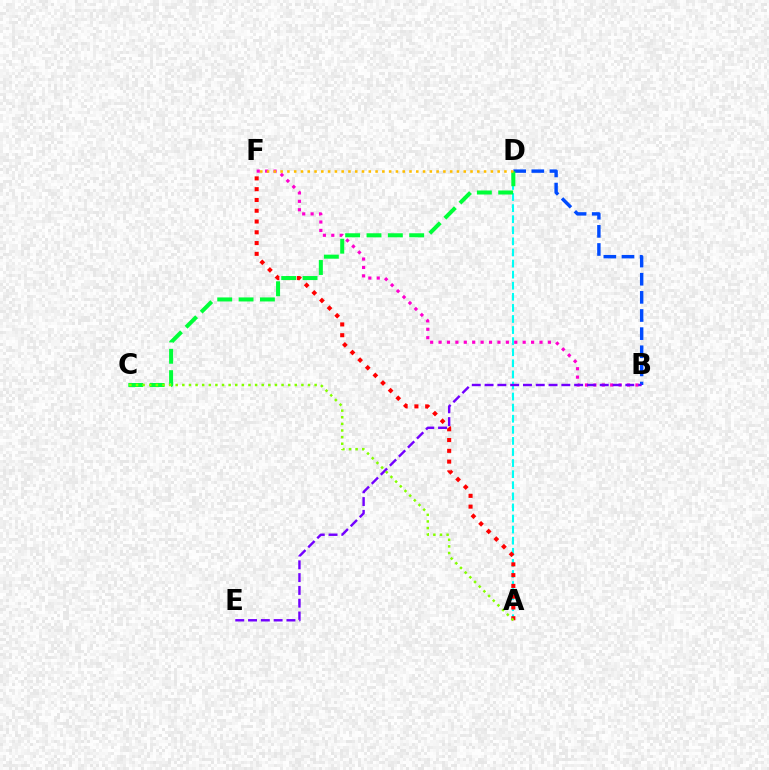{('A', 'D'): [{'color': '#00fff6', 'line_style': 'dashed', 'thickness': 1.51}], ('A', 'F'): [{'color': '#ff0000', 'line_style': 'dotted', 'thickness': 2.93}], ('B', 'F'): [{'color': '#ff00cf', 'line_style': 'dotted', 'thickness': 2.29}], ('B', 'D'): [{'color': '#004bff', 'line_style': 'dashed', 'thickness': 2.46}], ('C', 'D'): [{'color': '#00ff39', 'line_style': 'dashed', 'thickness': 2.9}], ('B', 'E'): [{'color': '#7200ff', 'line_style': 'dashed', 'thickness': 1.74}], ('D', 'F'): [{'color': '#ffbd00', 'line_style': 'dotted', 'thickness': 1.84}], ('A', 'C'): [{'color': '#84ff00', 'line_style': 'dotted', 'thickness': 1.8}]}